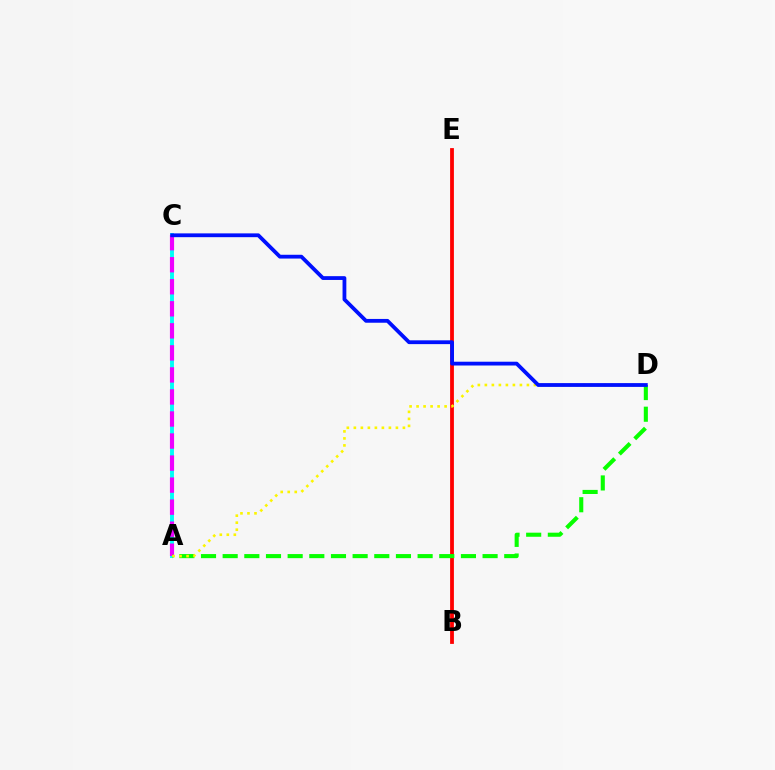{('A', 'C'): [{'color': '#00fff6', 'line_style': 'solid', 'thickness': 2.8}, {'color': '#ee00ff', 'line_style': 'dashed', 'thickness': 2.99}], ('B', 'E'): [{'color': '#ff0000', 'line_style': 'solid', 'thickness': 2.74}], ('A', 'D'): [{'color': '#08ff00', 'line_style': 'dashed', 'thickness': 2.94}, {'color': '#fcf500', 'line_style': 'dotted', 'thickness': 1.9}], ('C', 'D'): [{'color': '#0010ff', 'line_style': 'solid', 'thickness': 2.73}]}